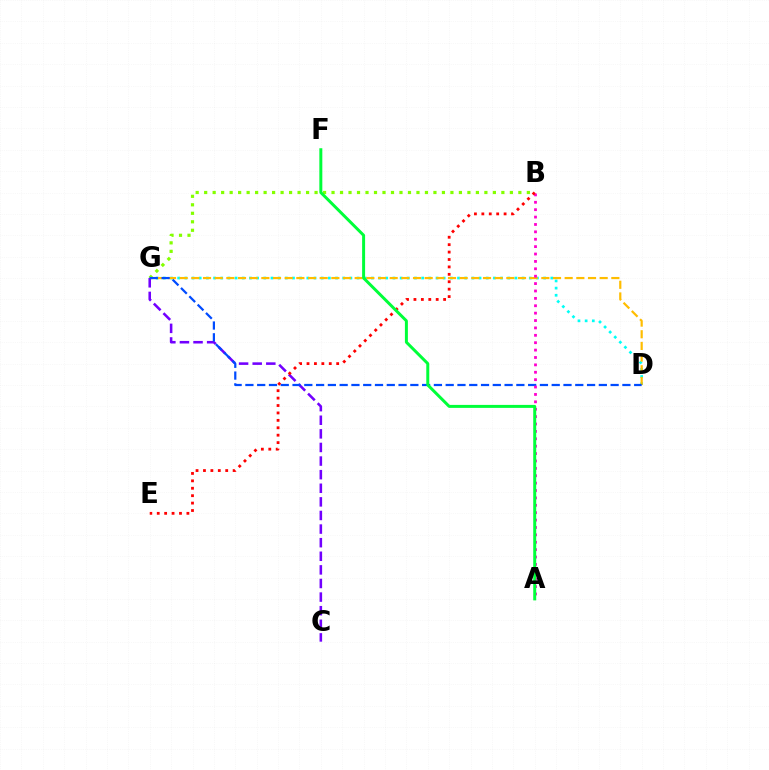{('B', 'G'): [{'color': '#84ff00', 'line_style': 'dotted', 'thickness': 2.31}], ('D', 'G'): [{'color': '#00fff6', 'line_style': 'dotted', 'thickness': 1.95}, {'color': '#ffbd00', 'line_style': 'dashed', 'thickness': 1.58}, {'color': '#004bff', 'line_style': 'dashed', 'thickness': 1.6}], ('C', 'G'): [{'color': '#7200ff', 'line_style': 'dashed', 'thickness': 1.85}], ('A', 'B'): [{'color': '#ff00cf', 'line_style': 'dotted', 'thickness': 2.01}], ('B', 'E'): [{'color': '#ff0000', 'line_style': 'dotted', 'thickness': 2.02}], ('A', 'F'): [{'color': '#00ff39', 'line_style': 'solid', 'thickness': 2.14}]}